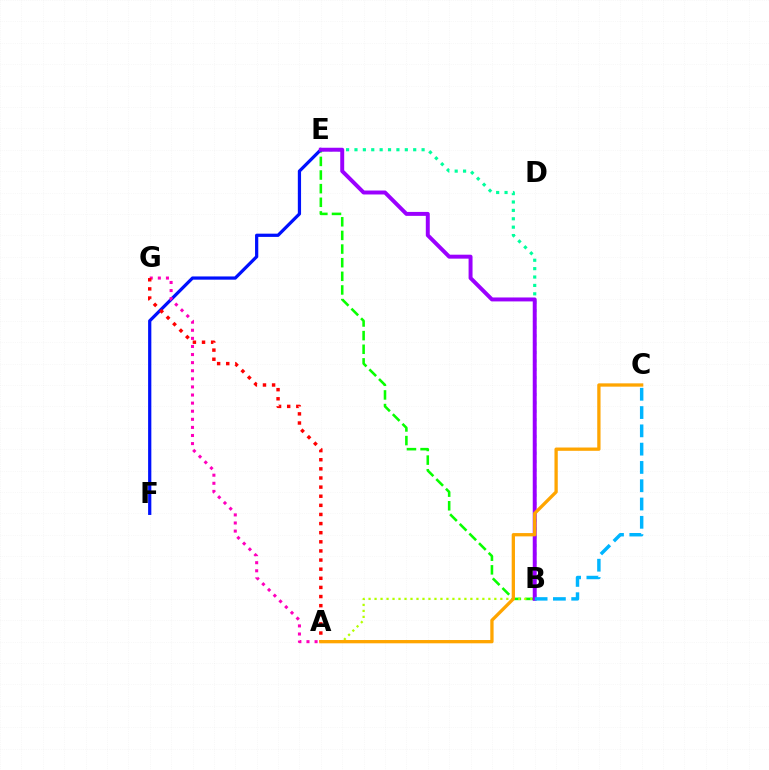{('B', 'E'): [{'color': '#00ff9d', 'line_style': 'dotted', 'thickness': 2.28}, {'color': '#08ff00', 'line_style': 'dashed', 'thickness': 1.85}, {'color': '#9b00ff', 'line_style': 'solid', 'thickness': 2.84}], ('A', 'B'): [{'color': '#b3ff00', 'line_style': 'dotted', 'thickness': 1.63}], ('E', 'F'): [{'color': '#0010ff', 'line_style': 'solid', 'thickness': 2.33}], ('A', 'G'): [{'color': '#ff00bd', 'line_style': 'dotted', 'thickness': 2.2}, {'color': '#ff0000', 'line_style': 'dotted', 'thickness': 2.48}], ('A', 'C'): [{'color': '#ffa500', 'line_style': 'solid', 'thickness': 2.37}], ('B', 'C'): [{'color': '#00b5ff', 'line_style': 'dashed', 'thickness': 2.48}]}